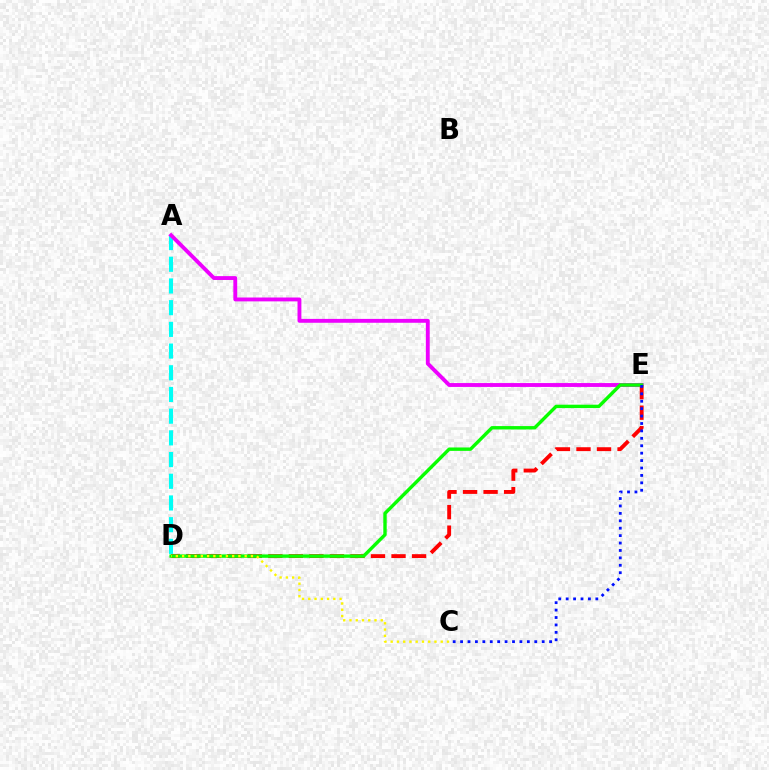{('A', 'D'): [{'color': '#00fff6', 'line_style': 'dashed', 'thickness': 2.95}], ('D', 'E'): [{'color': '#ff0000', 'line_style': 'dashed', 'thickness': 2.79}, {'color': '#08ff00', 'line_style': 'solid', 'thickness': 2.44}], ('A', 'E'): [{'color': '#ee00ff', 'line_style': 'solid', 'thickness': 2.78}], ('C', 'E'): [{'color': '#0010ff', 'line_style': 'dotted', 'thickness': 2.02}], ('C', 'D'): [{'color': '#fcf500', 'line_style': 'dotted', 'thickness': 1.7}]}